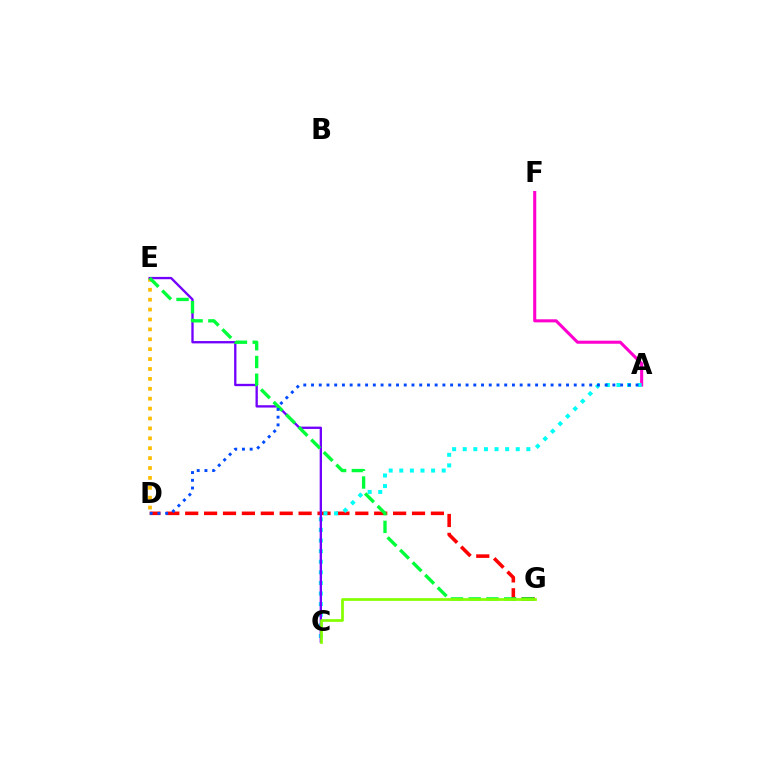{('D', 'G'): [{'color': '#ff0000', 'line_style': 'dashed', 'thickness': 2.57}], ('A', 'F'): [{'color': '#ff00cf', 'line_style': 'solid', 'thickness': 2.21}], ('D', 'E'): [{'color': '#ffbd00', 'line_style': 'dotted', 'thickness': 2.69}], ('A', 'C'): [{'color': '#00fff6', 'line_style': 'dotted', 'thickness': 2.88}], ('C', 'E'): [{'color': '#7200ff', 'line_style': 'solid', 'thickness': 1.68}], ('E', 'G'): [{'color': '#00ff39', 'line_style': 'dashed', 'thickness': 2.41}], ('C', 'G'): [{'color': '#84ff00', 'line_style': 'solid', 'thickness': 1.95}], ('A', 'D'): [{'color': '#004bff', 'line_style': 'dotted', 'thickness': 2.1}]}